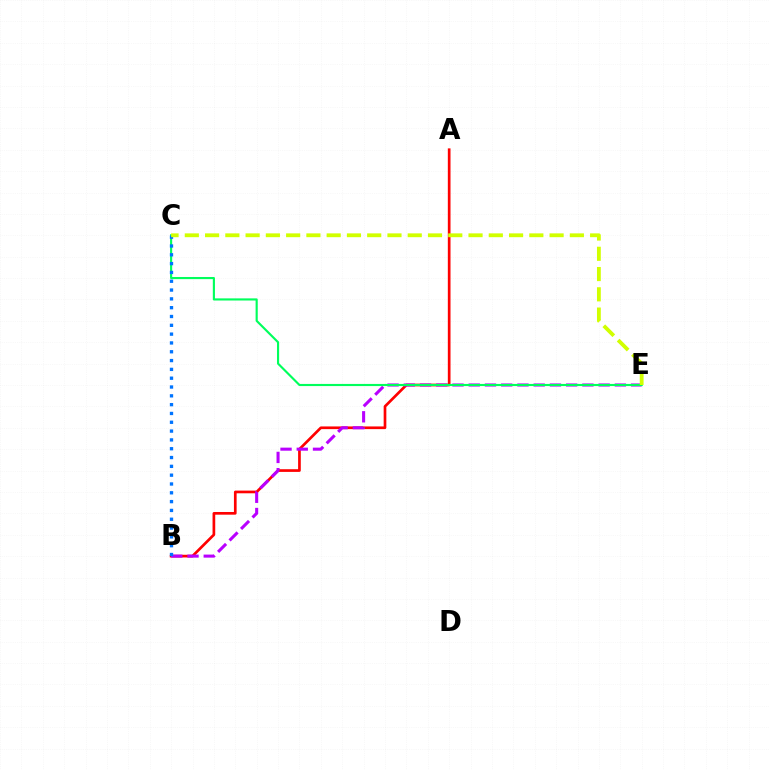{('A', 'B'): [{'color': '#ff0000', 'line_style': 'solid', 'thickness': 1.94}], ('B', 'E'): [{'color': '#b900ff', 'line_style': 'dashed', 'thickness': 2.21}], ('C', 'E'): [{'color': '#00ff5c', 'line_style': 'solid', 'thickness': 1.54}, {'color': '#d1ff00', 'line_style': 'dashed', 'thickness': 2.75}], ('B', 'C'): [{'color': '#0074ff', 'line_style': 'dotted', 'thickness': 2.4}]}